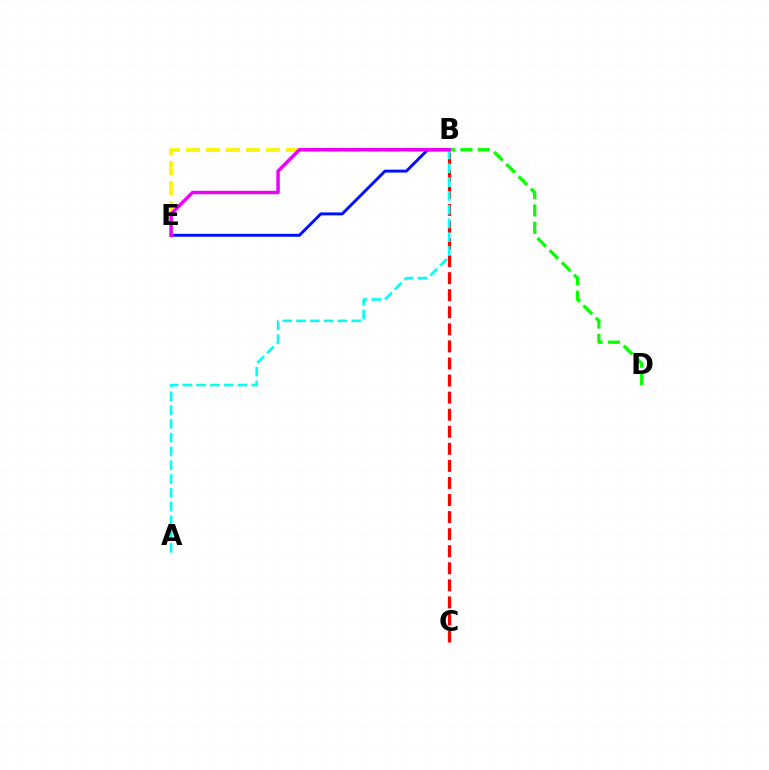{('B', 'D'): [{'color': '#08ff00', 'line_style': 'dashed', 'thickness': 2.35}], ('B', 'E'): [{'color': '#fcf500', 'line_style': 'dashed', 'thickness': 2.72}, {'color': '#0010ff', 'line_style': 'solid', 'thickness': 2.12}, {'color': '#ee00ff', 'line_style': 'solid', 'thickness': 2.48}], ('B', 'C'): [{'color': '#ff0000', 'line_style': 'dashed', 'thickness': 2.32}], ('A', 'B'): [{'color': '#00fff6', 'line_style': 'dashed', 'thickness': 1.87}]}